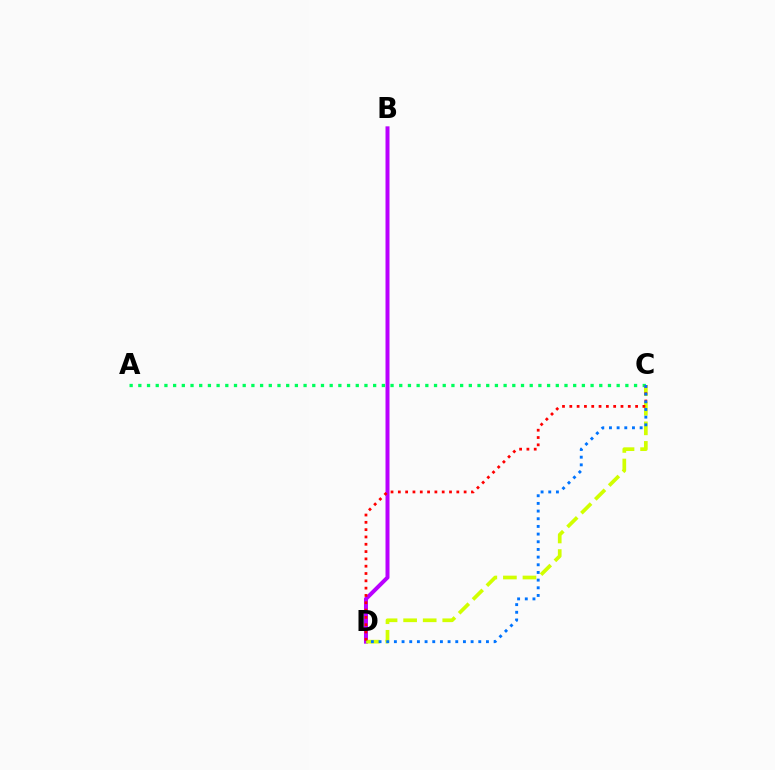{('B', 'D'): [{'color': '#b900ff', 'line_style': 'solid', 'thickness': 2.87}], ('A', 'C'): [{'color': '#00ff5c', 'line_style': 'dotted', 'thickness': 2.36}], ('C', 'D'): [{'color': '#d1ff00', 'line_style': 'dashed', 'thickness': 2.66}, {'color': '#ff0000', 'line_style': 'dotted', 'thickness': 1.99}, {'color': '#0074ff', 'line_style': 'dotted', 'thickness': 2.08}]}